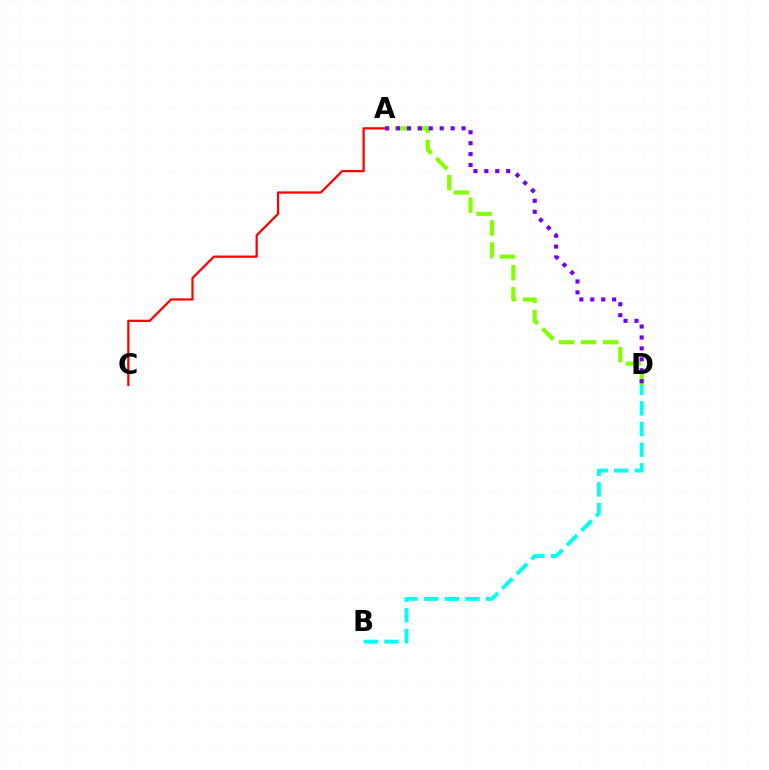{('A', 'D'): [{'color': '#84ff00', 'line_style': 'dashed', 'thickness': 2.99}, {'color': '#7200ff', 'line_style': 'dotted', 'thickness': 2.97}], ('A', 'C'): [{'color': '#ff0000', 'line_style': 'solid', 'thickness': 1.62}], ('B', 'D'): [{'color': '#00fff6', 'line_style': 'dashed', 'thickness': 2.8}]}